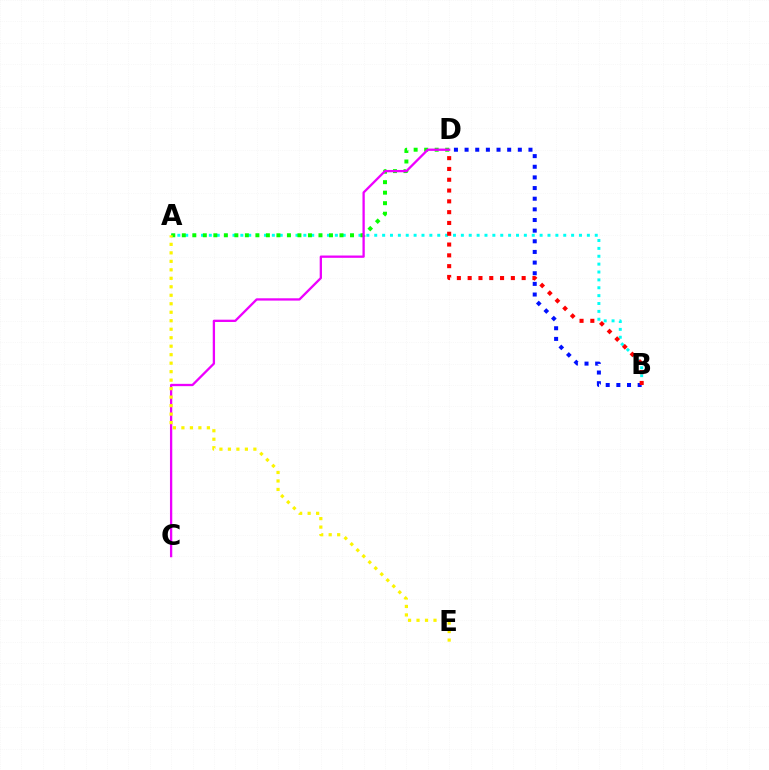{('B', 'D'): [{'color': '#0010ff', 'line_style': 'dotted', 'thickness': 2.89}, {'color': '#ff0000', 'line_style': 'dotted', 'thickness': 2.93}], ('A', 'B'): [{'color': '#00fff6', 'line_style': 'dotted', 'thickness': 2.14}], ('A', 'D'): [{'color': '#08ff00', 'line_style': 'dotted', 'thickness': 2.86}], ('C', 'D'): [{'color': '#ee00ff', 'line_style': 'solid', 'thickness': 1.66}], ('A', 'E'): [{'color': '#fcf500', 'line_style': 'dotted', 'thickness': 2.31}]}